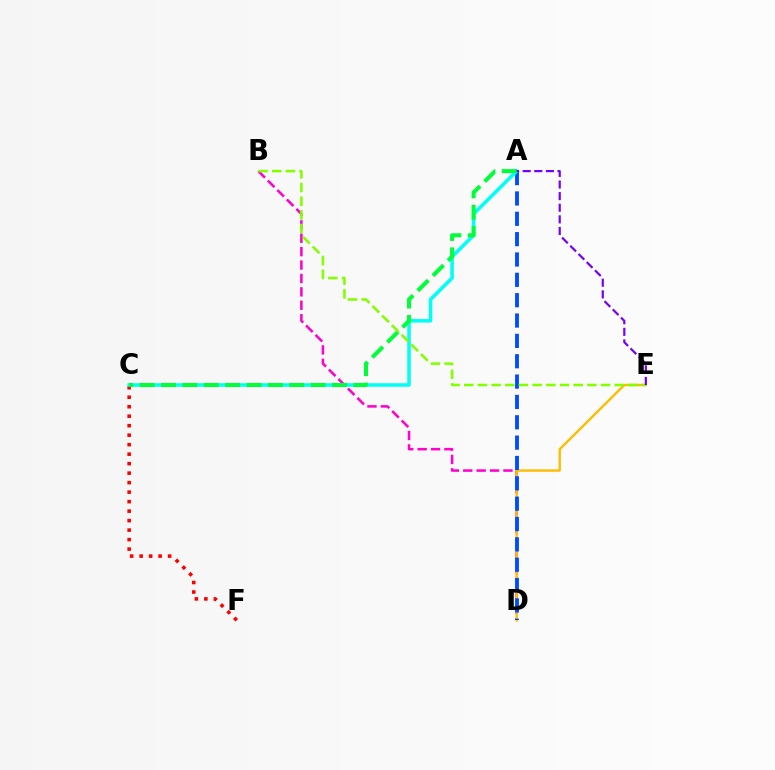{('C', 'F'): [{'color': '#ff0000', 'line_style': 'dotted', 'thickness': 2.58}], ('B', 'D'): [{'color': '#ff00cf', 'line_style': 'dashed', 'thickness': 1.82}], ('D', 'E'): [{'color': '#ffbd00', 'line_style': 'solid', 'thickness': 1.72}], ('A', 'D'): [{'color': '#004bff', 'line_style': 'dashed', 'thickness': 2.76}], ('A', 'C'): [{'color': '#00fff6', 'line_style': 'solid', 'thickness': 2.54}, {'color': '#00ff39', 'line_style': 'dashed', 'thickness': 2.9}], ('B', 'E'): [{'color': '#84ff00', 'line_style': 'dashed', 'thickness': 1.86}], ('A', 'E'): [{'color': '#7200ff', 'line_style': 'dashed', 'thickness': 1.58}]}